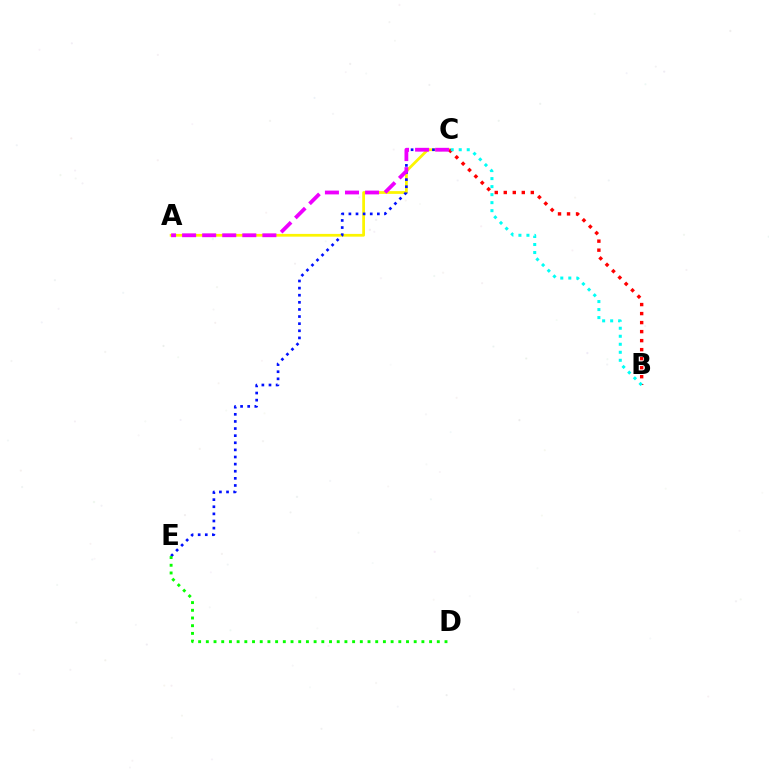{('A', 'C'): [{'color': '#fcf500', 'line_style': 'solid', 'thickness': 1.98}, {'color': '#ee00ff', 'line_style': 'dashed', 'thickness': 2.73}], ('B', 'C'): [{'color': '#ff0000', 'line_style': 'dotted', 'thickness': 2.45}, {'color': '#00fff6', 'line_style': 'dotted', 'thickness': 2.18}], ('C', 'E'): [{'color': '#0010ff', 'line_style': 'dotted', 'thickness': 1.93}], ('D', 'E'): [{'color': '#08ff00', 'line_style': 'dotted', 'thickness': 2.09}]}